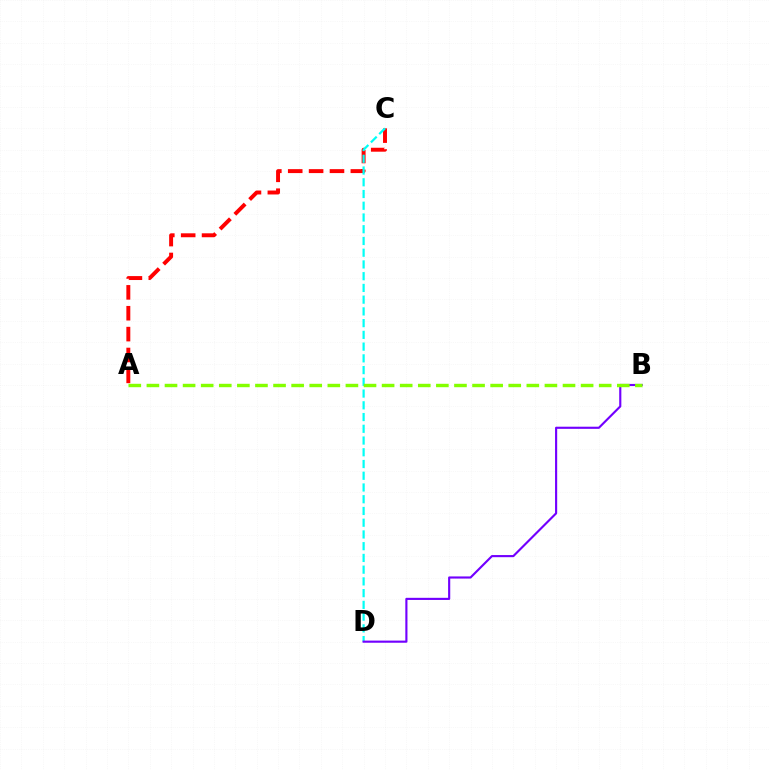{('A', 'C'): [{'color': '#ff0000', 'line_style': 'dashed', 'thickness': 2.84}], ('C', 'D'): [{'color': '#00fff6', 'line_style': 'dashed', 'thickness': 1.59}], ('B', 'D'): [{'color': '#7200ff', 'line_style': 'solid', 'thickness': 1.54}], ('A', 'B'): [{'color': '#84ff00', 'line_style': 'dashed', 'thickness': 2.46}]}